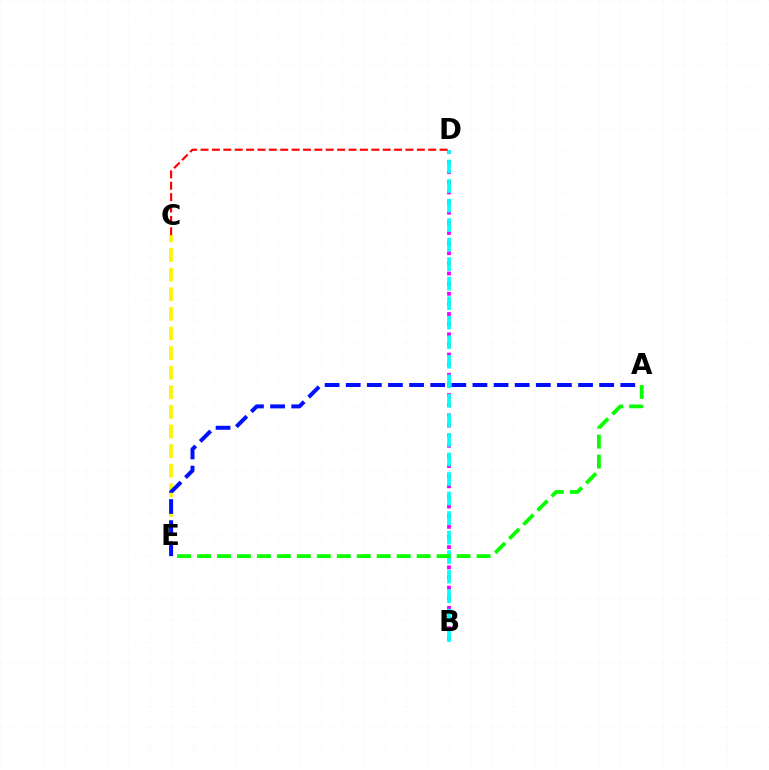{('B', 'D'): [{'color': '#ee00ff', 'line_style': 'dotted', 'thickness': 2.75}, {'color': '#00fff6', 'line_style': 'dashed', 'thickness': 2.65}], ('C', 'E'): [{'color': '#fcf500', 'line_style': 'dashed', 'thickness': 2.66}], ('C', 'D'): [{'color': '#ff0000', 'line_style': 'dashed', 'thickness': 1.55}], ('A', 'E'): [{'color': '#0010ff', 'line_style': 'dashed', 'thickness': 2.87}, {'color': '#08ff00', 'line_style': 'dashed', 'thickness': 2.71}]}